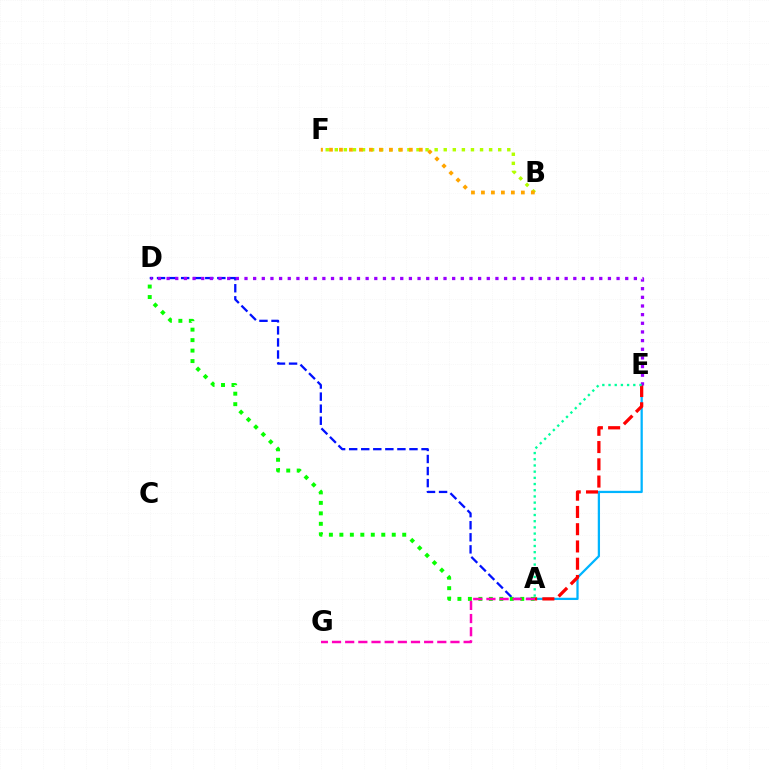{('B', 'F'): [{'color': '#b3ff00', 'line_style': 'dotted', 'thickness': 2.47}, {'color': '#ffa500', 'line_style': 'dotted', 'thickness': 2.71}], ('A', 'D'): [{'color': '#0010ff', 'line_style': 'dashed', 'thickness': 1.64}, {'color': '#08ff00', 'line_style': 'dotted', 'thickness': 2.85}], ('A', 'E'): [{'color': '#00b5ff', 'line_style': 'solid', 'thickness': 1.63}, {'color': '#ff0000', 'line_style': 'dashed', 'thickness': 2.34}, {'color': '#00ff9d', 'line_style': 'dotted', 'thickness': 1.68}], ('D', 'E'): [{'color': '#9b00ff', 'line_style': 'dotted', 'thickness': 2.35}], ('A', 'G'): [{'color': '#ff00bd', 'line_style': 'dashed', 'thickness': 1.79}]}